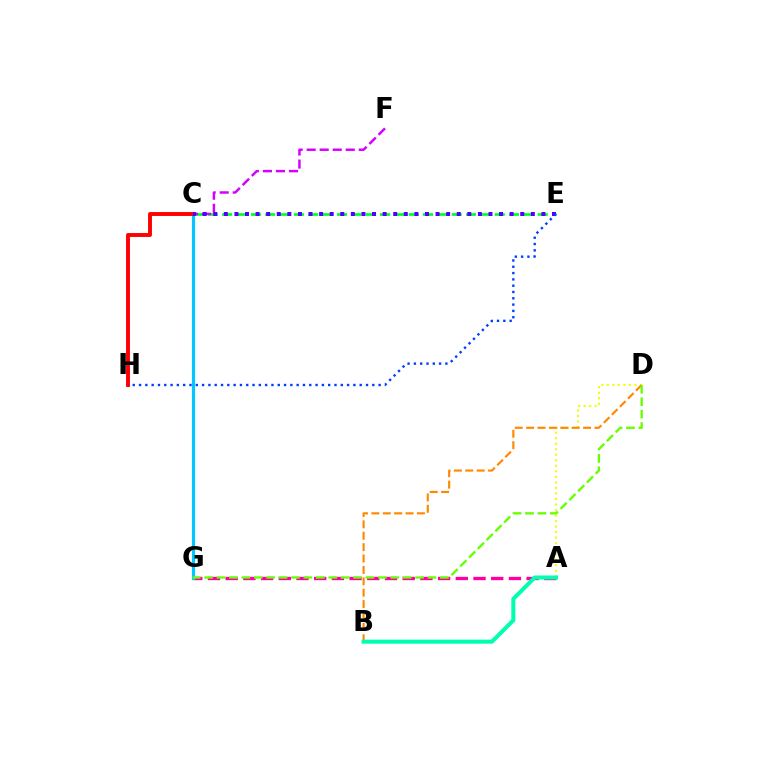{('C', 'E'): [{'color': '#00ff27', 'line_style': 'dashed', 'thickness': 1.95}, {'color': '#4f00ff', 'line_style': 'dotted', 'thickness': 2.88}], ('A', 'G'): [{'color': '#ff00a0', 'line_style': 'dashed', 'thickness': 2.4}], ('A', 'D'): [{'color': '#eeff00', 'line_style': 'dotted', 'thickness': 1.5}], ('B', 'D'): [{'color': '#ff8800', 'line_style': 'dashed', 'thickness': 1.55}], ('C', 'F'): [{'color': '#d600ff', 'line_style': 'dashed', 'thickness': 1.77}], ('C', 'G'): [{'color': '#00c7ff', 'line_style': 'solid', 'thickness': 2.26}], ('C', 'H'): [{'color': '#ff0000', 'line_style': 'solid', 'thickness': 2.81}], ('A', 'B'): [{'color': '#00ffaf', 'line_style': 'solid', 'thickness': 2.9}], ('E', 'H'): [{'color': '#003fff', 'line_style': 'dotted', 'thickness': 1.71}], ('D', 'G'): [{'color': '#66ff00', 'line_style': 'dashed', 'thickness': 1.69}]}